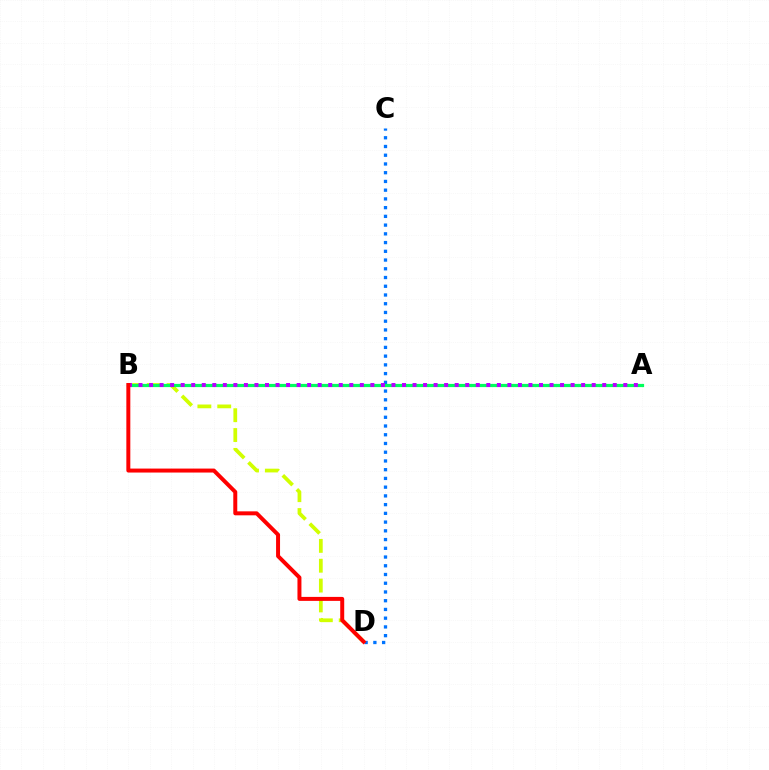{('B', 'D'): [{'color': '#d1ff00', 'line_style': 'dashed', 'thickness': 2.7}, {'color': '#ff0000', 'line_style': 'solid', 'thickness': 2.86}], ('A', 'B'): [{'color': '#00ff5c', 'line_style': 'solid', 'thickness': 2.31}, {'color': '#b900ff', 'line_style': 'dotted', 'thickness': 2.86}], ('C', 'D'): [{'color': '#0074ff', 'line_style': 'dotted', 'thickness': 2.37}]}